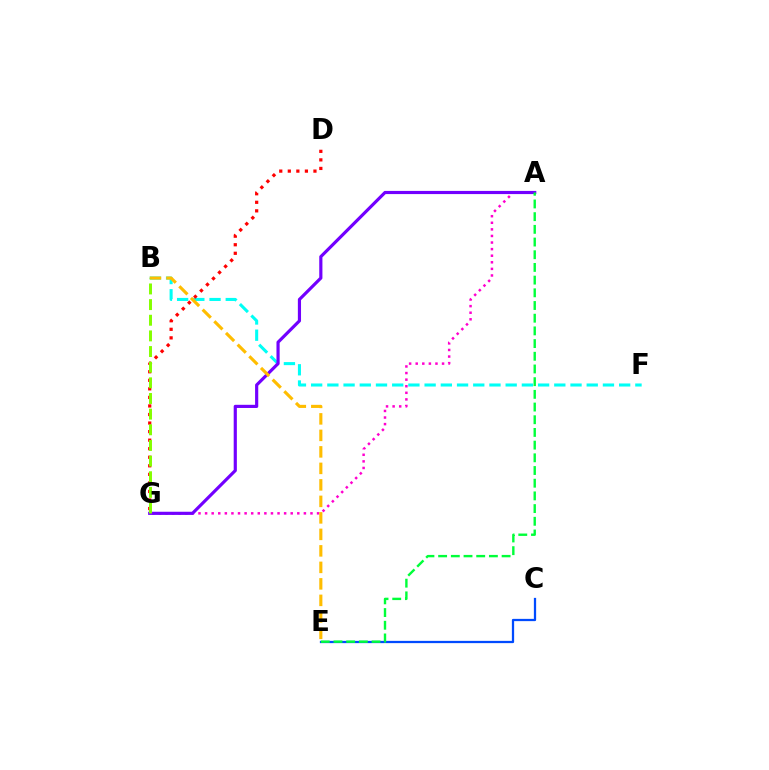{('A', 'G'): [{'color': '#ff00cf', 'line_style': 'dotted', 'thickness': 1.79}, {'color': '#7200ff', 'line_style': 'solid', 'thickness': 2.28}], ('B', 'F'): [{'color': '#00fff6', 'line_style': 'dashed', 'thickness': 2.2}], ('D', 'G'): [{'color': '#ff0000', 'line_style': 'dotted', 'thickness': 2.32}], ('C', 'E'): [{'color': '#004bff', 'line_style': 'solid', 'thickness': 1.63}], ('B', 'E'): [{'color': '#ffbd00', 'line_style': 'dashed', 'thickness': 2.24}], ('B', 'G'): [{'color': '#84ff00', 'line_style': 'dashed', 'thickness': 2.13}], ('A', 'E'): [{'color': '#00ff39', 'line_style': 'dashed', 'thickness': 1.72}]}